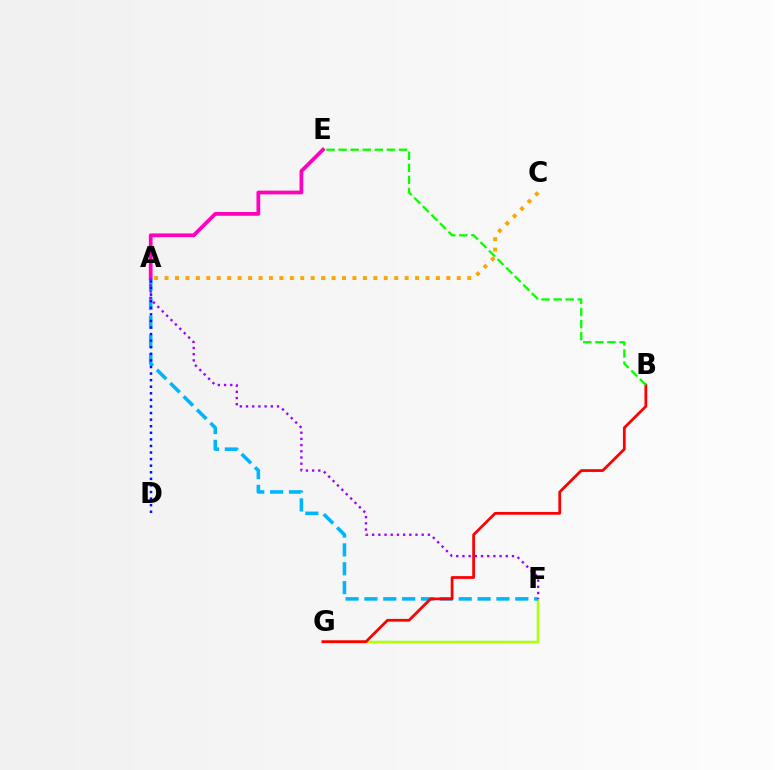{('F', 'G'): [{'color': '#00ff9d', 'line_style': 'solid', 'thickness': 1.55}, {'color': '#b3ff00', 'line_style': 'solid', 'thickness': 1.72}], ('A', 'F'): [{'color': '#00b5ff', 'line_style': 'dashed', 'thickness': 2.56}, {'color': '#9b00ff', 'line_style': 'dotted', 'thickness': 1.68}], ('A', 'D'): [{'color': '#0010ff', 'line_style': 'dotted', 'thickness': 1.79}], ('B', 'G'): [{'color': '#ff0000', 'line_style': 'solid', 'thickness': 1.99}], ('A', 'E'): [{'color': '#ff00bd', 'line_style': 'solid', 'thickness': 2.7}], ('B', 'E'): [{'color': '#08ff00', 'line_style': 'dashed', 'thickness': 1.64}], ('A', 'C'): [{'color': '#ffa500', 'line_style': 'dotted', 'thickness': 2.84}]}